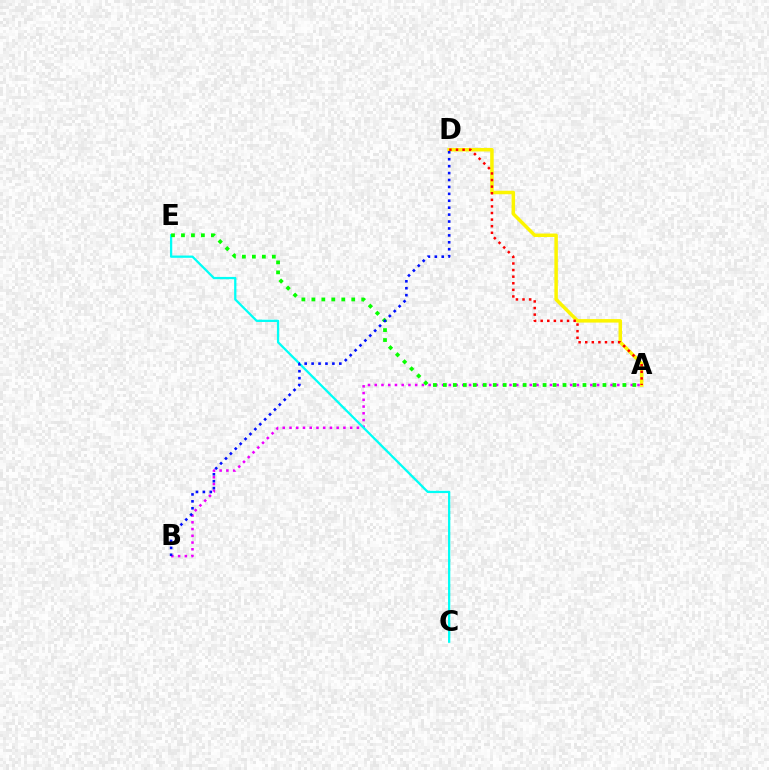{('A', 'B'): [{'color': '#ee00ff', 'line_style': 'dotted', 'thickness': 1.83}], ('A', 'D'): [{'color': '#fcf500', 'line_style': 'solid', 'thickness': 2.52}, {'color': '#ff0000', 'line_style': 'dotted', 'thickness': 1.79}], ('C', 'E'): [{'color': '#00fff6', 'line_style': 'solid', 'thickness': 1.64}], ('A', 'E'): [{'color': '#08ff00', 'line_style': 'dotted', 'thickness': 2.71}], ('B', 'D'): [{'color': '#0010ff', 'line_style': 'dotted', 'thickness': 1.88}]}